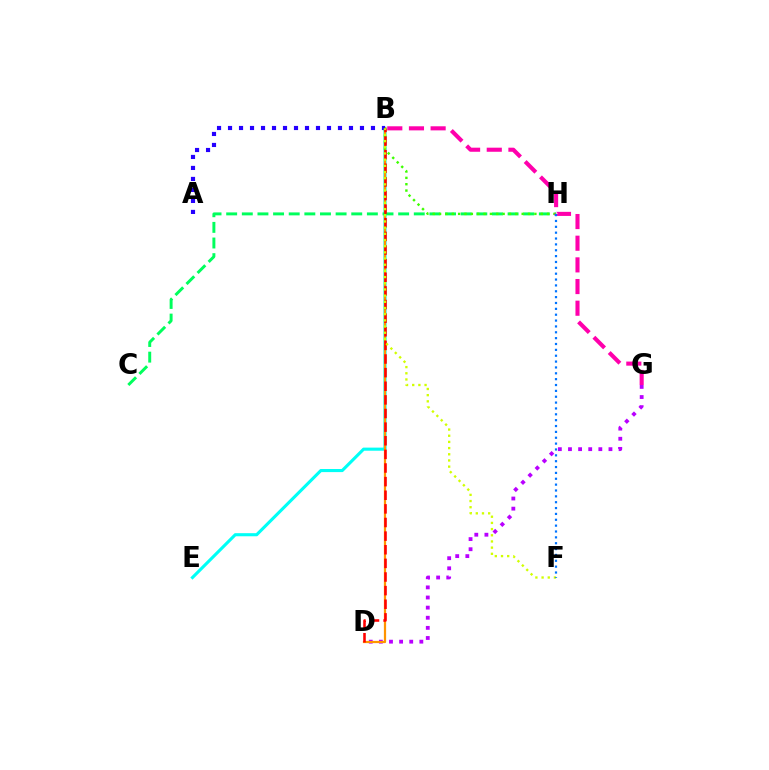{('B', 'E'): [{'color': '#00fff6', 'line_style': 'solid', 'thickness': 2.23}], ('D', 'G'): [{'color': '#b900ff', 'line_style': 'dotted', 'thickness': 2.75}], ('B', 'D'): [{'color': '#ff9400', 'line_style': 'solid', 'thickness': 1.6}, {'color': '#ff0000', 'line_style': 'dashed', 'thickness': 1.85}], ('C', 'H'): [{'color': '#00ff5c', 'line_style': 'dashed', 'thickness': 2.12}], ('A', 'B'): [{'color': '#2500ff', 'line_style': 'dotted', 'thickness': 2.99}], ('B', 'H'): [{'color': '#3dff00', 'line_style': 'dotted', 'thickness': 1.73}], ('B', 'G'): [{'color': '#ff00ac', 'line_style': 'dashed', 'thickness': 2.94}], ('B', 'F'): [{'color': '#d1ff00', 'line_style': 'dotted', 'thickness': 1.68}], ('F', 'H'): [{'color': '#0074ff', 'line_style': 'dotted', 'thickness': 1.59}]}